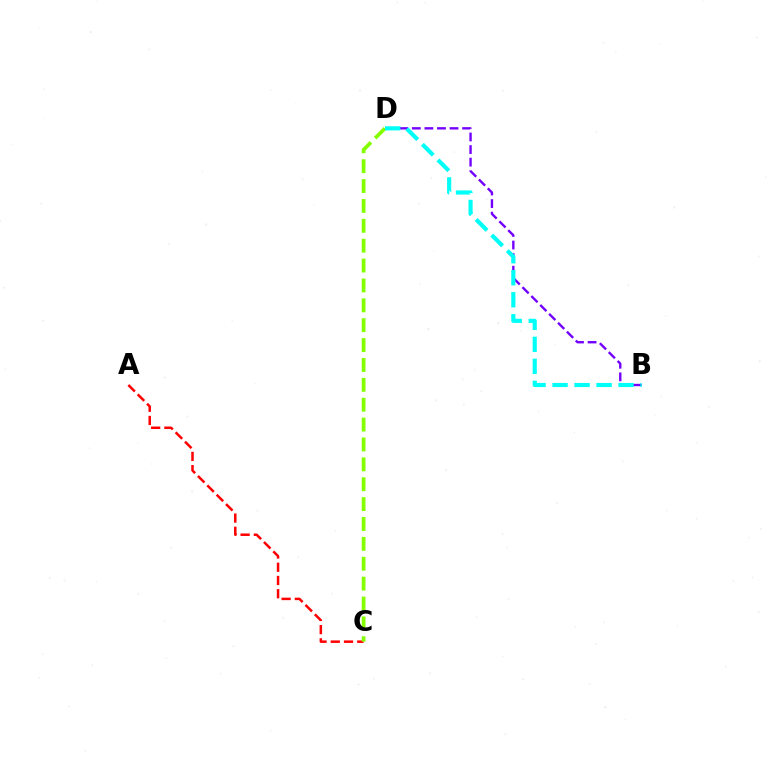{('B', 'D'): [{'color': '#7200ff', 'line_style': 'dashed', 'thickness': 1.71}, {'color': '#00fff6', 'line_style': 'dashed', 'thickness': 2.99}], ('A', 'C'): [{'color': '#ff0000', 'line_style': 'dashed', 'thickness': 1.8}], ('C', 'D'): [{'color': '#84ff00', 'line_style': 'dashed', 'thickness': 2.7}]}